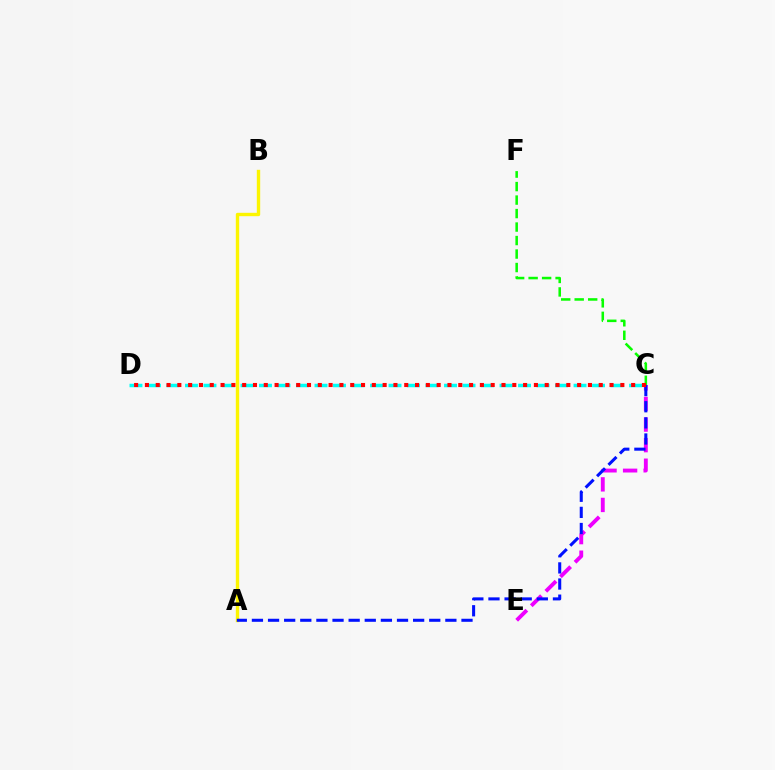{('C', 'E'): [{'color': '#ee00ff', 'line_style': 'dashed', 'thickness': 2.79}], ('A', 'B'): [{'color': '#fcf500', 'line_style': 'solid', 'thickness': 2.43}], ('C', 'D'): [{'color': '#00fff6', 'line_style': 'dashed', 'thickness': 2.51}, {'color': '#ff0000', 'line_style': 'dotted', 'thickness': 2.94}], ('C', 'F'): [{'color': '#08ff00', 'line_style': 'dashed', 'thickness': 1.83}], ('A', 'C'): [{'color': '#0010ff', 'line_style': 'dashed', 'thickness': 2.19}]}